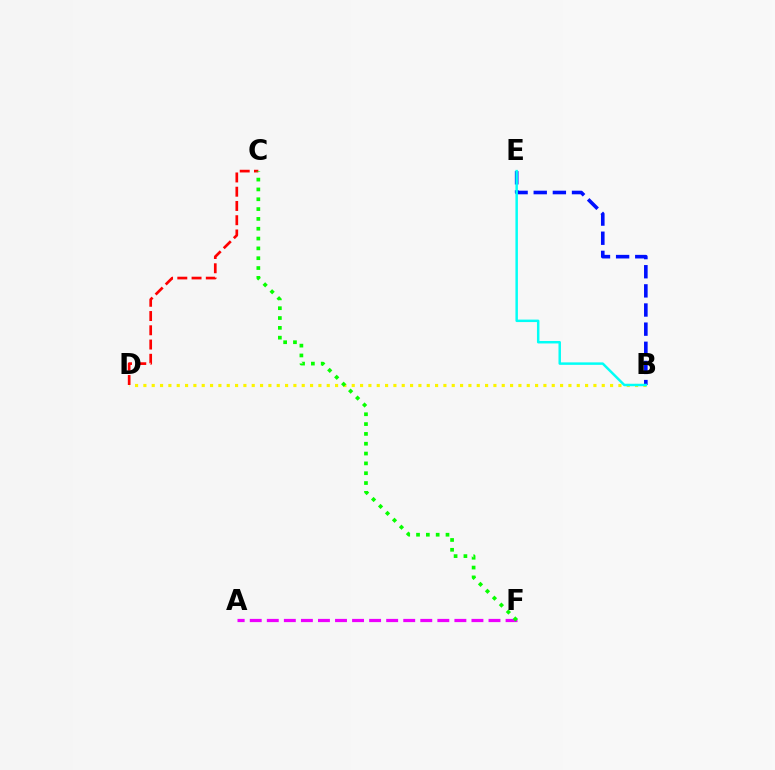{('B', 'D'): [{'color': '#fcf500', 'line_style': 'dotted', 'thickness': 2.26}], ('C', 'D'): [{'color': '#ff0000', 'line_style': 'dashed', 'thickness': 1.94}], ('A', 'F'): [{'color': '#ee00ff', 'line_style': 'dashed', 'thickness': 2.32}], ('C', 'F'): [{'color': '#08ff00', 'line_style': 'dotted', 'thickness': 2.67}], ('B', 'E'): [{'color': '#0010ff', 'line_style': 'dashed', 'thickness': 2.6}, {'color': '#00fff6', 'line_style': 'solid', 'thickness': 1.78}]}